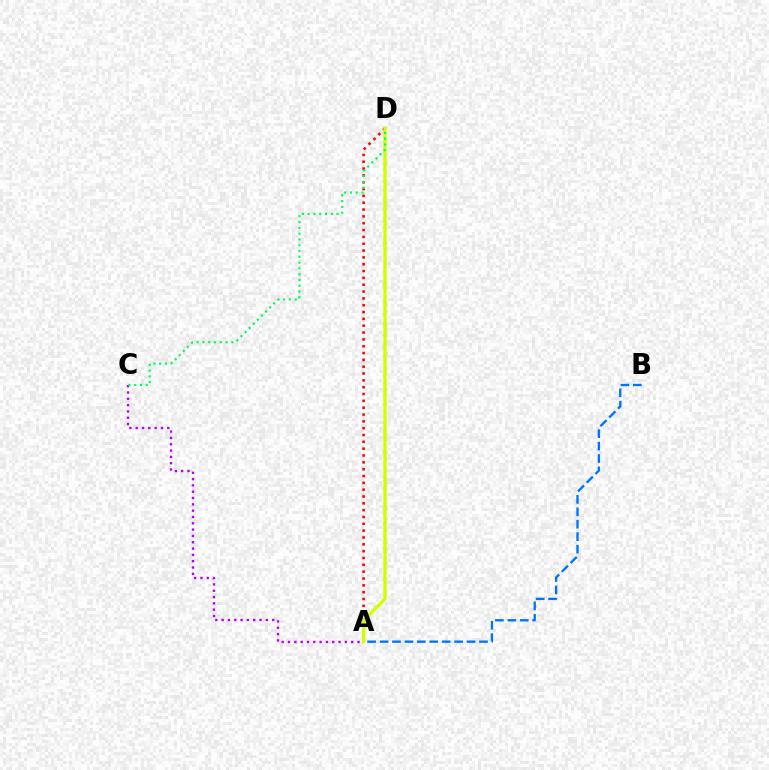{('A', 'B'): [{'color': '#0074ff', 'line_style': 'dashed', 'thickness': 1.69}], ('A', 'D'): [{'color': '#ff0000', 'line_style': 'dotted', 'thickness': 1.86}, {'color': '#d1ff00', 'line_style': 'solid', 'thickness': 2.4}], ('A', 'C'): [{'color': '#b900ff', 'line_style': 'dotted', 'thickness': 1.72}], ('C', 'D'): [{'color': '#00ff5c', 'line_style': 'dotted', 'thickness': 1.57}]}